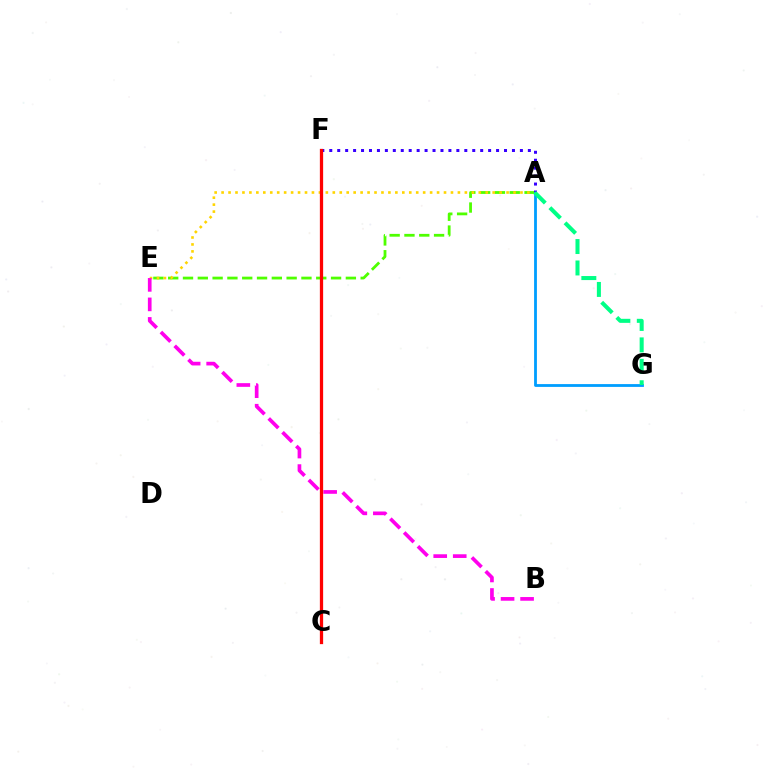{('A', 'E'): [{'color': '#4fff00', 'line_style': 'dashed', 'thickness': 2.01}, {'color': '#ffd500', 'line_style': 'dotted', 'thickness': 1.89}], ('A', 'F'): [{'color': '#3700ff', 'line_style': 'dotted', 'thickness': 2.16}], ('A', 'G'): [{'color': '#009eff', 'line_style': 'solid', 'thickness': 2.02}, {'color': '#00ff86', 'line_style': 'dashed', 'thickness': 2.91}], ('B', 'E'): [{'color': '#ff00ed', 'line_style': 'dashed', 'thickness': 2.65}], ('C', 'F'): [{'color': '#ff0000', 'line_style': 'solid', 'thickness': 2.35}]}